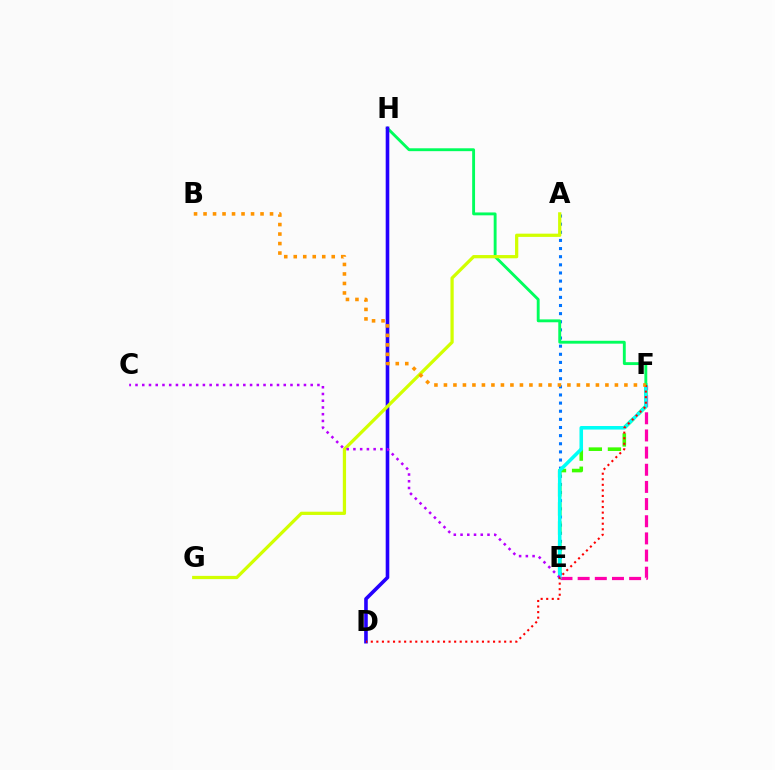{('A', 'E'): [{'color': '#0074ff', 'line_style': 'dotted', 'thickness': 2.21}], ('E', 'F'): [{'color': '#3dff00', 'line_style': 'dashed', 'thickness': 2.59}, {'color': '#ff00ac', 'line_style': 'dashed', 'thickness': 2.33}, {'color': '#00fff6', 'line_style': 'solid', 'thickness': 2.56}], ('F', 'H'): [{'color': '#00ff5c', 'line_style': 'solid', 'thickness': 2.07}], ('D', 'H'): [{'color': '#2500ff', 'line_style': 'solid', 'thickness': 2.6}], ('A', 'G'): [{'color': '#d1ff00', 'line_style': 'solid', 'thickness': 2.33}], ('C', 'E'): [{'color': '#b900ff', 'line_style': 'dotted', 'thickness': 1.83}], ('D', 'F'): [{'color': '#ff0000', 'line_style': 'dotted', 'thickness': 1.51}], ('B', 'F'): [{'color': '#ff9400', 'line_style': 'dotted', 'thickness': 2.58}]}